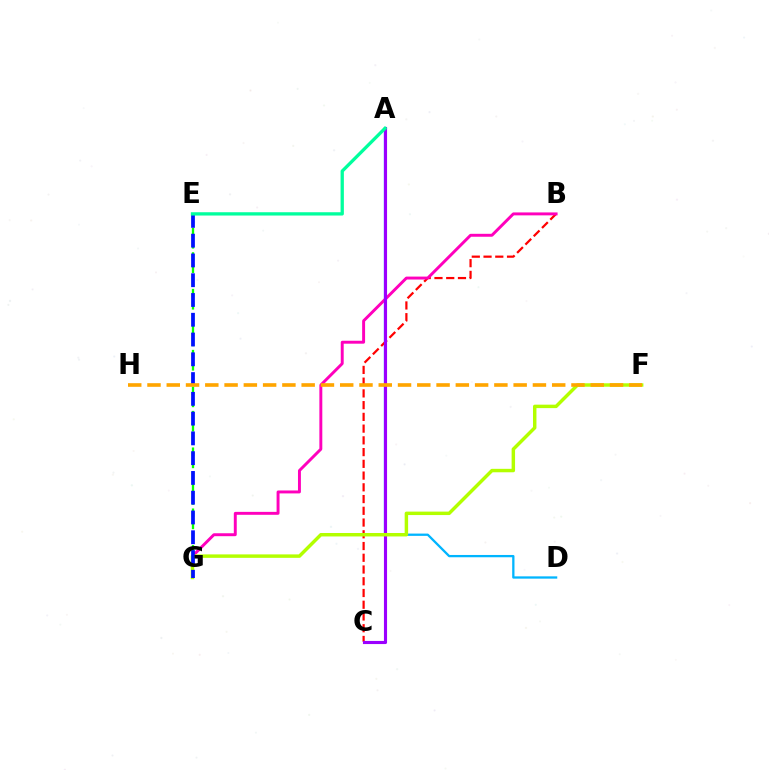{('A', 'D'): [{'color': '#00b5ff', 'line_style': 'solid', 'thickness': 1.65}], ('B', 'C'): [{'color': '#ff0000', 'line_style': 'dashed', 'thickness': 1.59}], ('E', 'G'): [{'color': '#08ff00', 'line_style': 'dashed', 'thickness': 1.66}, {'color': '#0010ff', 'line_style': 'dashed', 'thickness': 2.69}], ('B', 'G'): [{'color': '#ff00bd', 'line_style': 'solid', 'thickness': 2.11}], ('A', 'C'): [{'color': '#9b00ff', 'line_style': 'solid', 'thickness': 2.24}], ('F', 'G'): [{'color': '#b3ff00', 'line_style': 'solid', 'thickness': 2.48}], ('A', 'E'): [{'color': '#00ff9d', 'line_style': 'solid', 'thickness': 2.38}], ('F', 'H'): [{'color': '#ffa500', 'line_style': 'dashed', 'thickness': 2.62}]}